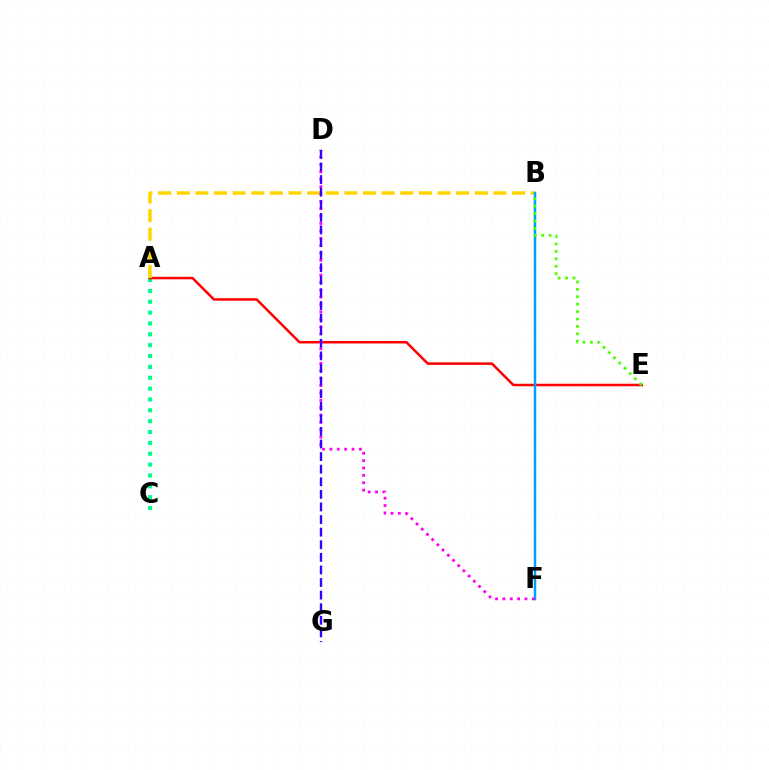{('A', 'C'): [{'color': '#00ff86', 'line_style': 'dotted', 'thickness': 2.95}], ('A', 'E'): [{'color': '#ff0000', 'line_style': 'solid', 'thickness': 1.81}], ('A', 'B'): [{'color': '#ffd500', 'line_style': 'dashed', 'thickness': 2.53}], ('B', 'F'): [{'color': '#009eff', 'line_style': 'solid', 'thickness': 1.79}], ('B', 'E'): [{'color': '#4fff00', 'line_style': 'dotted', 'thickness': 2.01}], ('D', 'F'): [{'color': '#ff00ed', 'line_style': 'dotted', 'thickness': 2.0}], ('D', 'G'): [{'color': '#3700ff', 'line_style': 'dashed', 'thickness': 1.71}]}